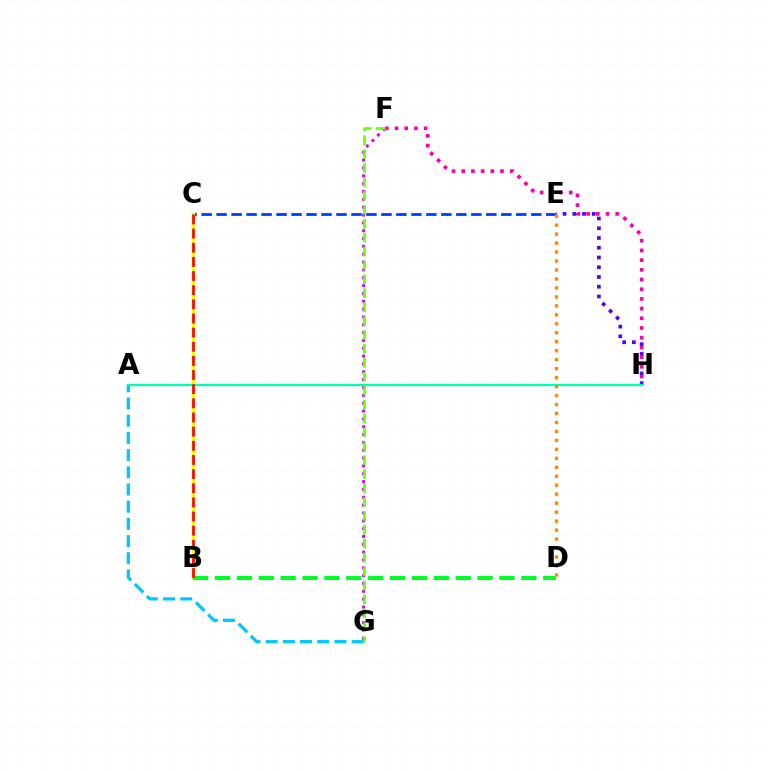{('C', 'E'): [{'color': '#003fff', 'line_style': 'dashed', 'thickness': 2.04}], ('A', 'G'): [{'color': '#00c7ff', 'line_style': 'dashed', 'thickness': 2.34}], ('E', 'H'): [{'color': '#4f00ff', 'line_style': 'dotted', 'thickness': 2.65}], ('B', 'C'): [{'color': '#eeff00', 'line_style': 'solid', 'thickness': 2.48}, {'color': '#ff0000', 'line_style': 'dashed', 'thickness': 1.92}], ('F', 'H'): [{'color': '#ff00a0', 'line_style': 'dotted', 'thickness': 2.63}], ('F', 'G'): [{'color': '#d600ff', 'line_style': 'dotted', 'thickness': 2.13}, {'color': '#66ff00', 'line_style': 'dashed', 'thickness': 1.89}], ('B', 'D'): [{'color': '#00ff27', 'line_style': 'dashed', 'thickness': 2.97}], ('A', 'H'): [{'color': '#00ffaf', 'line_style': 'solid', 'thickness': 1.66}], ('D', 'E'): [{'color': '#ff8800', 'line_style': 'dotted', 'thickness': 2.44}]}